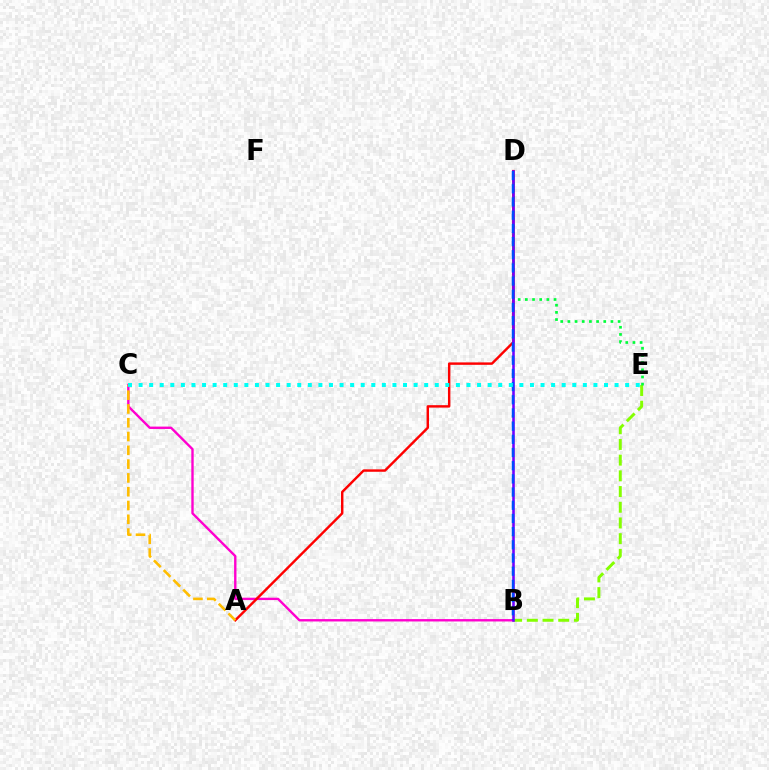{('B', 'C'): [{'color': '#ff00cf', 'line_style': 'solid', 'thickness': 1.71}], ('B', 'E'): [{'color': '#84ff00', 'line_style': 'dashed', 'thickness': 2.13}], ('A', 'D'): [{'color': '#ff0000', 'line_style': 'solid', 'thickness': 1.75}], ('D', 'E'): [{'color': '#00ff39', 'line_style': 'dotted', 'thickness': 1.95}], ('B', 'D'): [{'color': '#7200ff', 'line_style': 'solid', 'thickness': 1.85}, {'color': '#004bff', 'line_style': 'dashed', 'thickness': 1.79}], ('A', 'C'): [{'color': '#ffbd00', 'line_style': 'dashed', 'thickness': 1.87}], ('C', 'E'): [{'color': '#00fff6', 'line_style': 'dotted', 'thickness': 2.87}]}